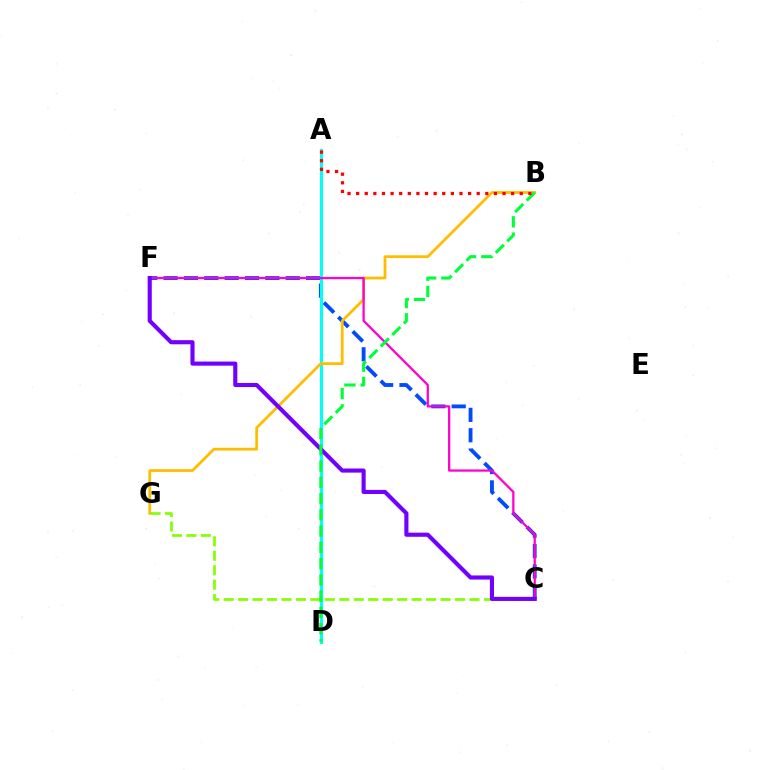{('C', 'F'): [{'color': '#004bff', 'line_style': 'dashed', 'thickness': 2.76}, {'color': '#ff00cf', 'line_style': 'solid', 'thickness': 1.63}, {'color': '#7200ff', 'line_style': 'solid', 'thickness': 2.96}], ('A', 'D'): [{'color': '#00fff6', 'line_style': 'solid', 'thickness': 2.22}], ('B', 'G'): [{'color': '#ffbd00', 'line_style': 'solid', 'thickness': 2.0}], ('C', 'G'): [{'color': '#84ff00', 'line_style': 'dashed', 'thickness': 1.96}], ('B', 'D'): [{'color': '#00ff39', 'line_style': 'dashed', 'thickness': 2.21}], ('A', 'B'): [{'color': '#ff0000', 'line_style': 'dotted', 'thickness': 2.34}]}